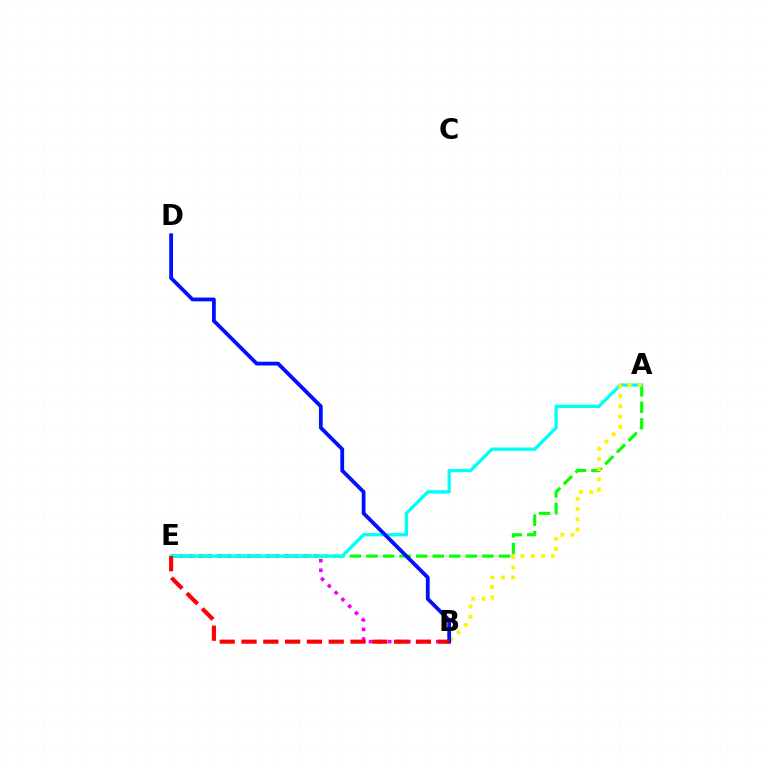{('B', 'E'): [{'color': '#ee00ff', 'line_style': 'dotted', 'thickness': 2.61}, {'color': '#ff0000', 'line_style': 'dashed', 'thickness': 2.96}], ('A', 'E'): [{'color': '#08ff00', 'line_style': 'dashed', 'thickness': 2.25}, {'color': '#00fff6', 'line_style': 'solid', 'thickness': 2.39}], ('A', 'B'): [{'color': '#fcf500', 'line_style': 'dotted', 'thickness': 2.78}], ('B', 'D'): [{'color': '#0010ff', 'line_style': 'solid', 'thickness': 2.73}]}